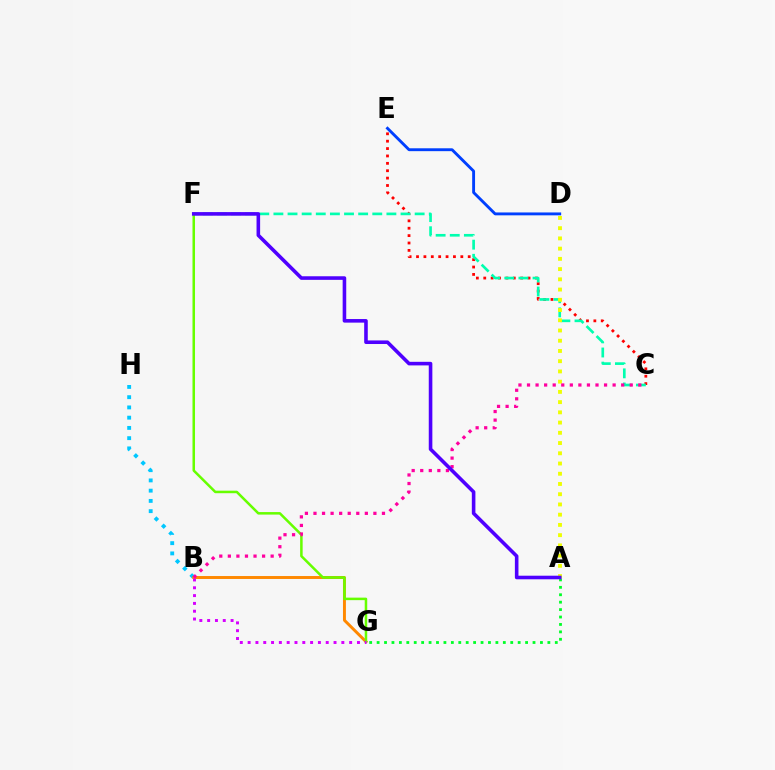{('C', 'E'): [{'color': '#ff0000', 'line_style': 'dotted', 'thickness': 2.01}], ('B', 'H'): [{'color': '#00c7ff', 'line_style': 'dotted', 'thickness': 2.78}], ('B', 'G'): [{'color': '#ff8800', 'line_style': 'solid', 'thickness': 2.11}, {'color': '#d600ff', 'line_style': 'dotted', 'thickness': 2.12}], ('C', 'F'): [{'color': '#00ffaf', 'line_style': 'dashed', 'thickness': 1.92}], ('F', 'G'): [{'color': '#66ff00', 'line_style': 'solid', 'thickness': 1.81}], ('A', 'D'): [{'color': '#eeff00', 'line_style': 'dotted', 'thickness': 2.78}], ('A', 'G'): [{'color': '#00ff27', 'line_style': 'dotted', 'thickness': 2.02}], ('B', 'C'): [{'color': '#ff00a0', 'line_style': 'dotted', 'thickness': 2.33}], ('D', 'E'): [{'color': '#003fff', 'line_style': 'solid', 'thickness': 2.07}], ('A', 'F'): [{'color': '#4f00ff', 'line_style': 'solid', 'thickness': 2.58}]}